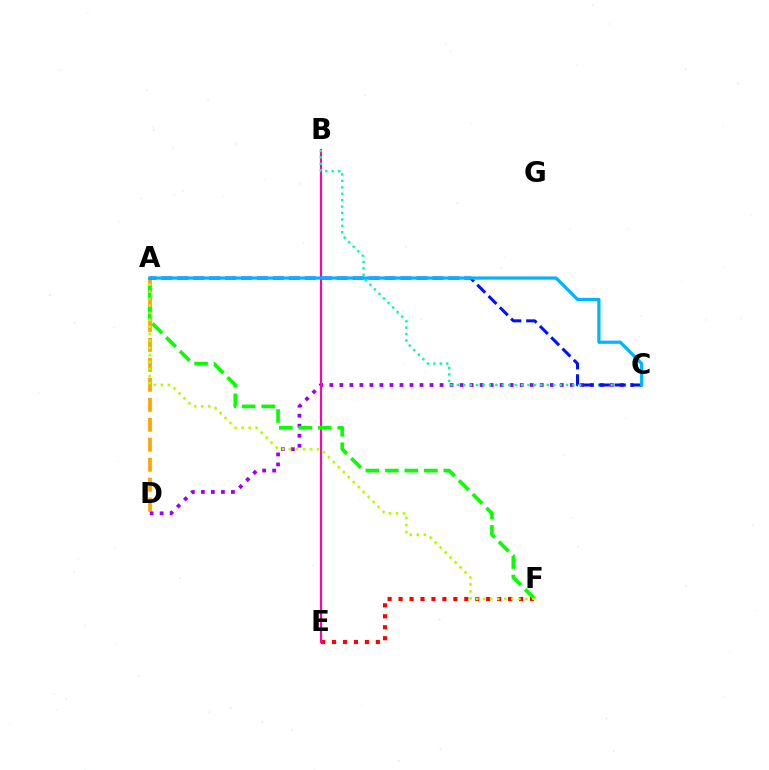{('A', 'D'): [{'color': '#ffa500', 'line_style': 'dashed', 'thickness': 2.71}], ('C', 'D'): [{'color': '#9b00ff', 'line_style': 'dotted', 'thickness': 2.72}], ('E', 'F'): [{'color': '#ff0000', 'line_style': 'dotted', 'thickness': 2.98}], ('B', 'E'): [{'color': '#ff00bd', 'line_style': 'solid', 'thickness': 1.55}], ('B', 'C'): [{'color': '#00ff9d', 'line_style': 'dotted', 'thickness': 1.74}], ('A', 'F'): [{'color': '#08ff00', 'line_style': 'dashed', 'thickness': 2.65}, {'color': '#b3ff00', 'line_style': 'dotted', 'thickness': 1.91}], ('A', 'C'): [{'color': '#0010ff', 'line_style': 'dashed', 'thickness': 2.17}, {'color': '#00b5ff', 'line_style': 'solid', 'thickness': 2.32}]}